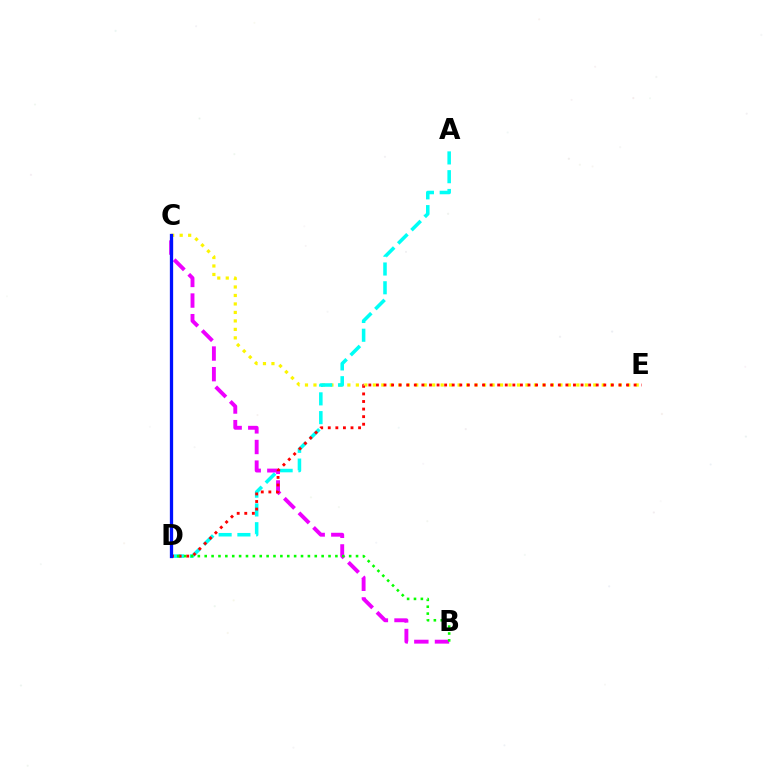{('C', 'E'): [{'color': '#fcf500', 'line_style': 'dotted', 'thickness': 2.3}], ('A', 'D'): [{'color': '#00fff6', 'line_style': 'dashed', 'thickness': 2.55}], ('B', 'C'): [{'color': '#ee00ff', 'line_style': 'dashed', 'thickness': 2.8}], ('D', 'E'): [{'color': '#ff0000', 'line_style': 'dotted', 'thickness': 2.06}], ('B', 'D'): [{'color': '#08ff00', 'line_style': 'dotted', 'thickness': 1.87}], ('C', 'D'): [{'color': '#0010ff', 'line_style': 'solid', 'thickness': 2.37}]}